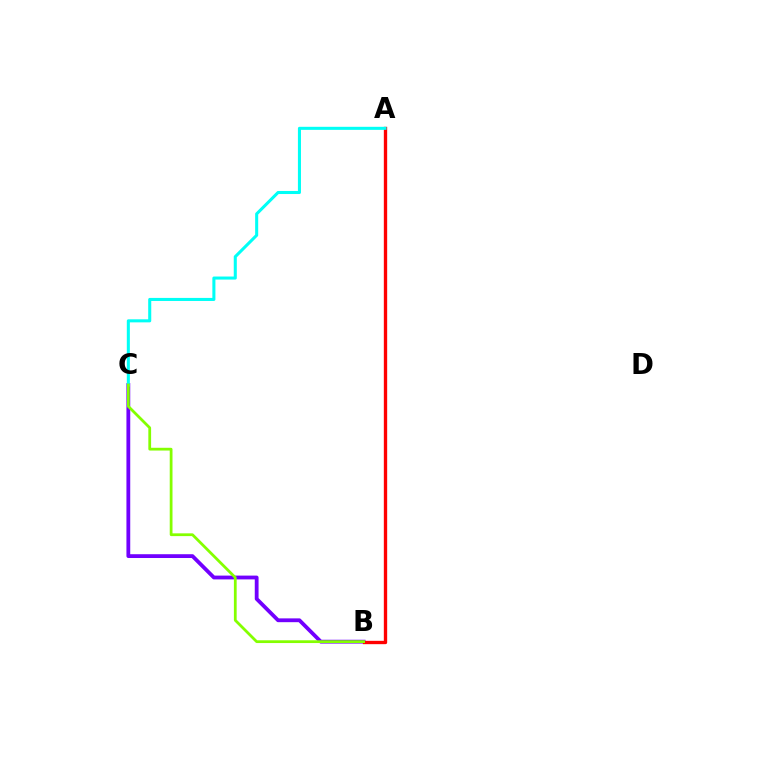{('B', 'C'): [{'color': '#7200ff', 'line_style': 'solid', 'thickness': 2.74}, {'color': '#84ff00', 'line_style': 'solid', 'thickness': 1.99}], ('A', 'B'): [{'color': '#ff0000', 'line_style': 'solid', 'thickness': 2.41}], ('A', 'C'): [{'color': '#00fff6', 'line_style': 'solid', 'thickness': 2.2}]}